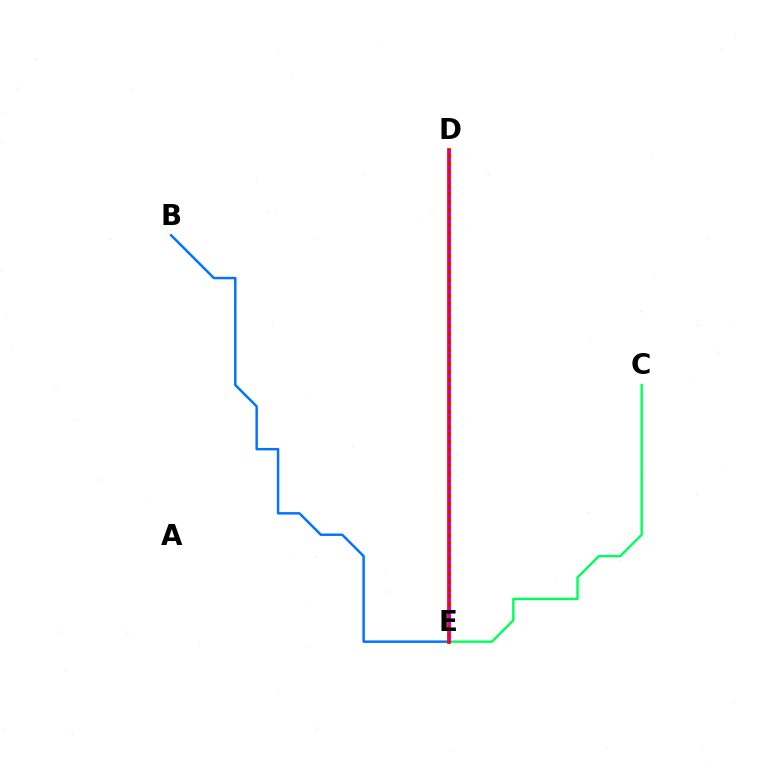{('B', 'E'): [{'color': '#0074ff', 'line_style': 'solid', 'thickness': 1.77}], ('D', 'E'): [{'color': '#d1ff00', 'line_style': 'solid', 'thickness': 2.37}, {'color': '#ff0000', 'line_style': 'solid', 'thickness': 2.68}, {'color': '#b900ff', 'line_style': 'dotted', 'thickness': 2.1}], ('C', 'E'): [{'color': '#00ff5c', 'line_style': 'solid', 'thickness': 1.72}]}